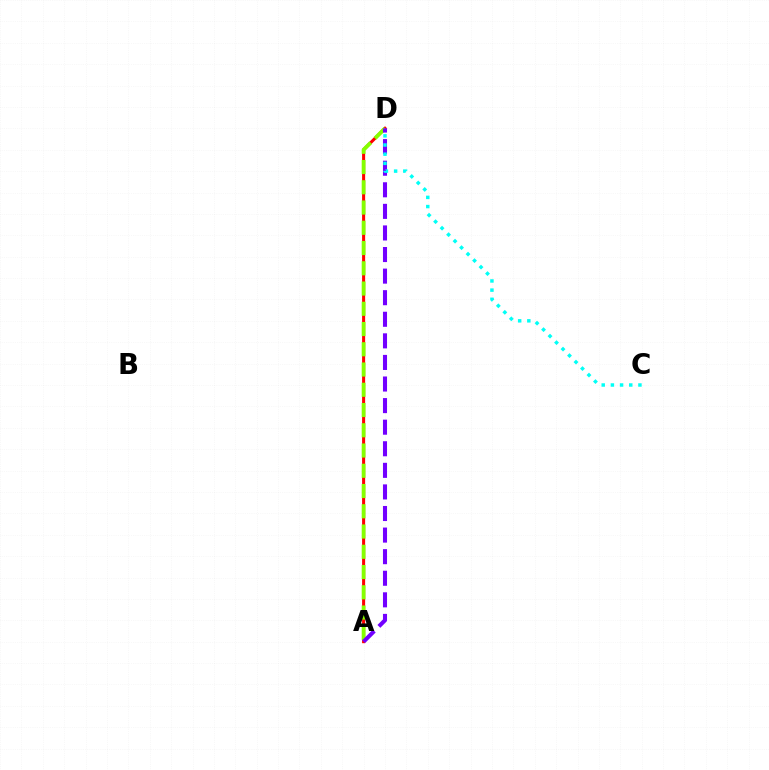{('A', 'D'): [{'color': '#ff0000', 'line_style': 'solid', 'thickness': 2.19}, {'color': '#84ff00', 'line_style': 'dashed', 'thickness': 2.75}, {'color': '#7200ff', 'line_style': 'dashed', 'thickness': 2.93}], ('C', 'D'): [{'color': '#00fff6', 'line_style': 'dotted', 'thickness': 2.49}]}